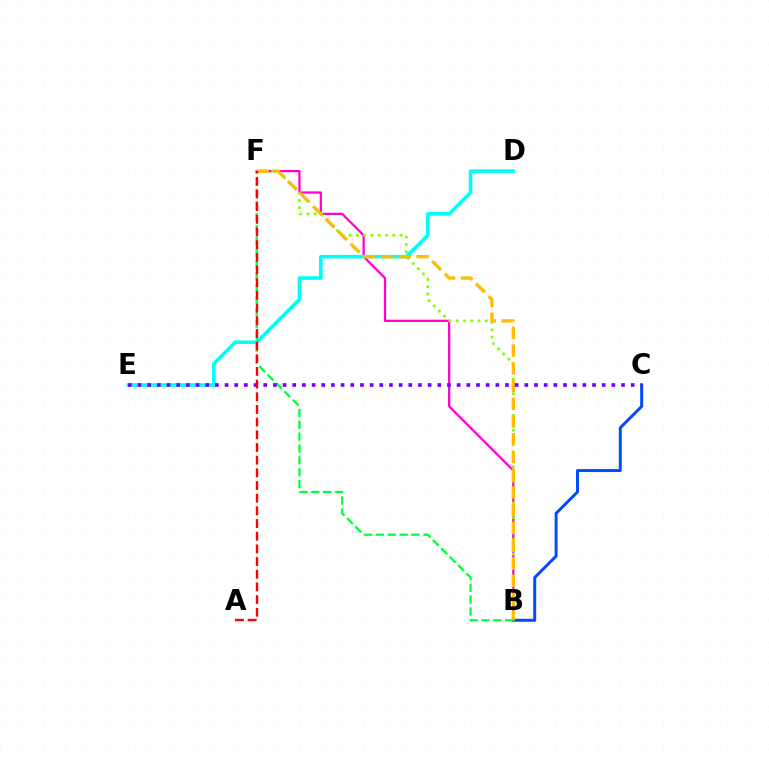{('B', 'C'): [{'color': '#004bff', 'line_style': 'solid', 'thickness': 2.13}], ('B', 'F'): [{'color': '#ff00cf', 'line_style': 'solid', 'thickness': 1.63}, {'color': '#84ff00', 'line_style': 'dotted', 'thickness': 1.98}, {'color': '#ffbd00', 'line_style': 'dashed', 'thickness': 2.41}, {'color': '#00ff39', 'line_style': 'dashed', 'thickness': 1.61}], ('D', 'E'): [{'color': '#00fff6', 'line_style': 'solid', 'thickness': 2.59}], ('C', 'E'): [{'color': '#7200ff', 'line_style': 'dotted', 'thickness': 2.63}], ('A', 'F'): [{'color': '#ff0000', 'line_style': 'dashed', 'thickness': 1.72}]}